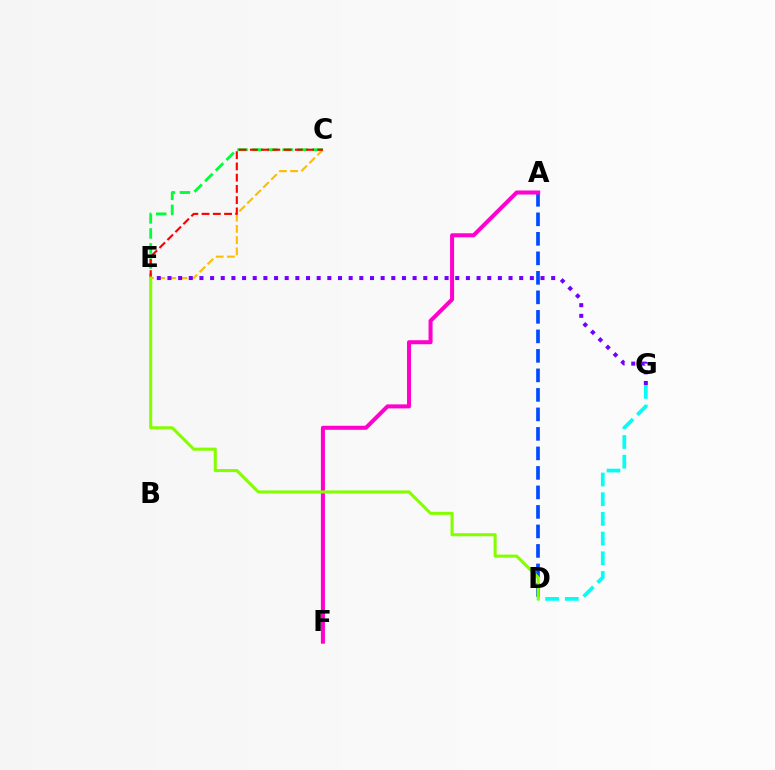{('D', 'G'): [{'color': '#00fff6', 'line_style': 'dashed', 'thickness': 2.67}], ('A', 'D'): [{'color': '#004bff', 'line_style': 'dashed', 'thickness': 2.65}], ('C', 'E'): [{'color': '#00ff39', 'line_style': 'dashed', 'thickness': 2.04}, {'color': '#ffbd00', 'line_style': 'dashed', 'thickness': 1.53}, {'color': '#ff0000', 'line_style': 'dashed', 'thickness': 1.53}], ('A', 'F'): [{'color': '#ff00cf', 'line_style': 'solid', 'thickness': 2.9}], ('E', 'G'): [{'color': '#7200ff', 'line_style': 'dotted', 'thickness': 2.9}], ('D', 'E'): [{'color': '#84ff00', 'line_style': 'solid', 'thickness': 2.21}]}